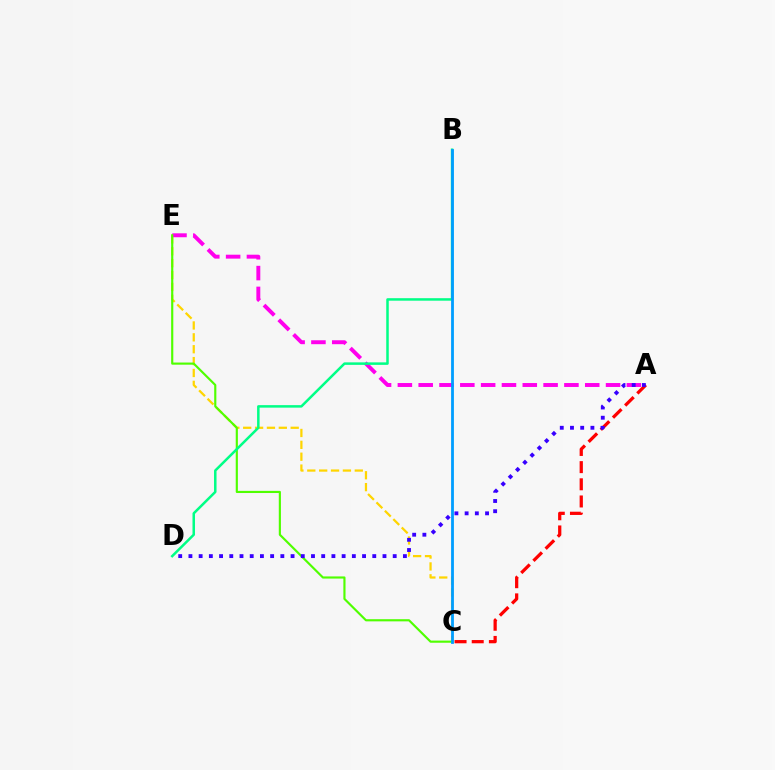{('C', 'E'): [{'color': '#ffd500', 'line_style': 'dashed', 'thickness': 1.61}, {'color': '#4fff00', 'line_style': 'solid', 'thickness': 1.55}], ('A', 'E'): [{'color': '#ff00ed', 'line_style': 'dashed', 'thickness': 2.83}], ('A', 'C'): [{'color': '#ff0000', 'line_style': 'dashed', 'thickness': 2.33}], ('B', 'D'): [{'color': '#00ff86', 'line_style': 'solid', 'thickness': 1.8}], ('A', 'D'): [{'color': '#3700ff', 'line_style': 'dotted', 'thickness': 2.78}], ('B', 'C'): [{'color': '#009eff', 'line_style': 'solid', 'thickness': 2.02}]}